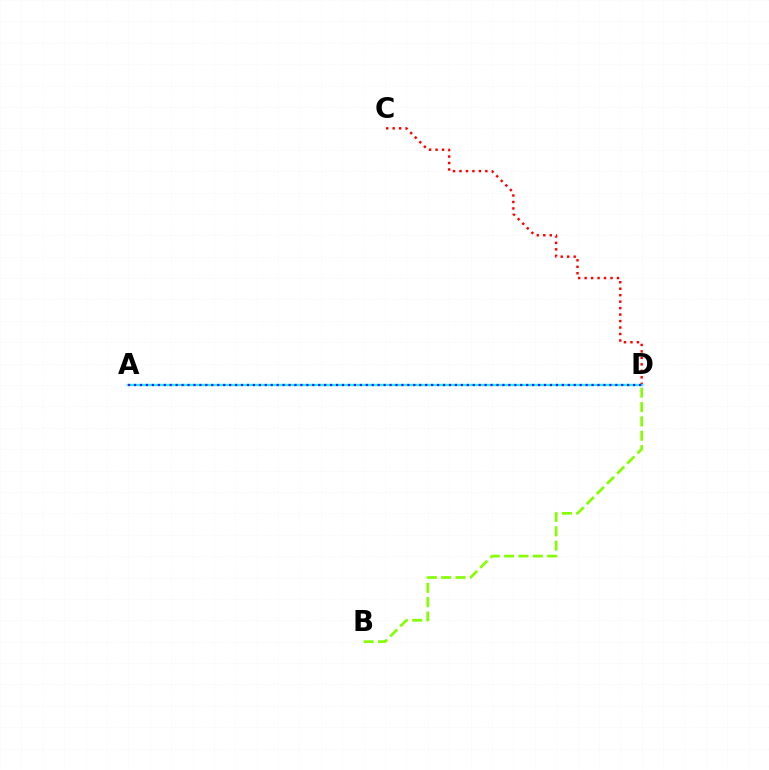{('C', 'D'): [{'color': '#ff0000', 'line_style': 'dotted', 'thickness': 1.76}], ('B', 'D'): [{'color': '#84ff00', 'line_style': 'dashed', 'thickness': 1.95}], ('A', 'D'): [{'color': '#00fff6', 'line_style': 'solid', 'thickness': 1.68}, {'color': '#7200ff', 'line_style': 'dotted', 'thickness': 1.61}]}